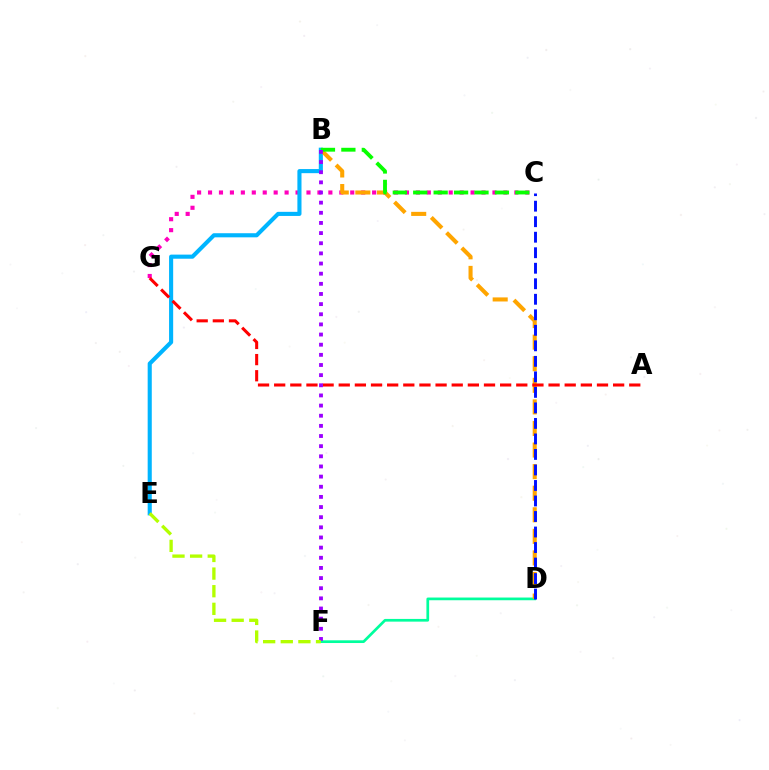{('D', 'F'): [{'color': '#00ff9d', 'line_style': 'solid', 'thickness': 1.95}], ('C', 'G'): [{'color': '#ff00bd', 'line_style': 'dotted', 'thickness': 2.97}], ('B', 'E'): [{'color': '#00b5ff', 'line_style': 'solid', 'thickness': 2.95}], ('B', 'D'): [{'color': '#ffa500', 'line_style': 'dashed', 'thickness': 2.93}], ('C', 'D'): [{'color': '#0010ff', 'line_style': 'dashed', 'thickness': 2.11}], ('B', 'C'): [{'color': '#08ff00', 'line_style': 'dashed', 'thickness': 2.77}], ('A', 'G'): [{'color': '#ff0000', 'line_style': 'dashed', 'thickness': 2.19}], ('B', 'F'): [{'color': '#9b00ff', 'line_style': 'dotted', 'thickness': 2.76}], ('E', 'F'): [{'color': '#b3ff00', 'line_style': 'dashed', 'thickness': 2.39}]}